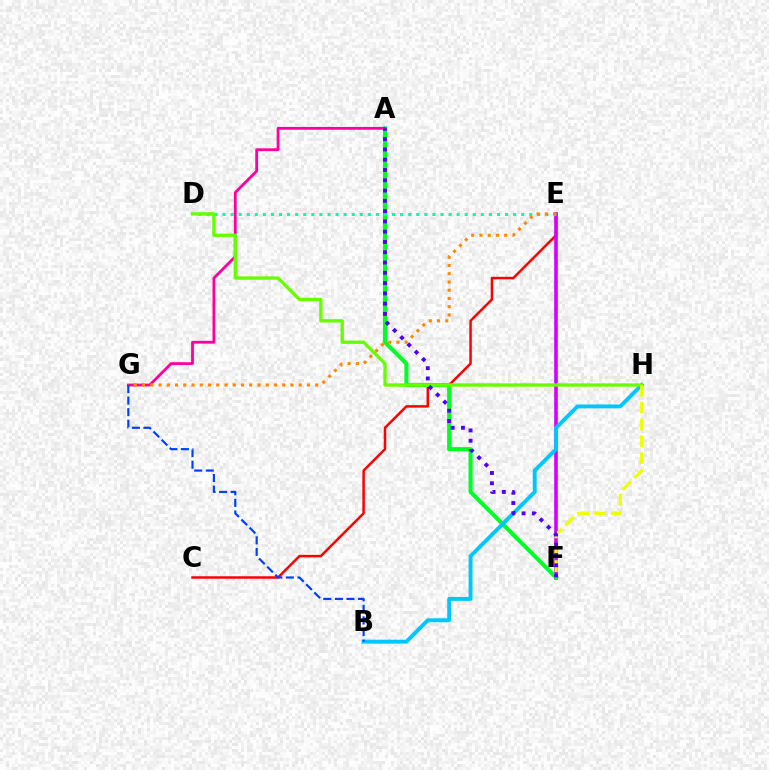{('C', 'E'): [{'color': '#ff0000', 'line_style': 'solid', 'thickness': 1.8}], ('E', 'F'): [{'color': '#d600ff', 'line_style': 'solid', 'thickness': 2.61}], ('A', 'F'): [{'color': '#00ff27', 'line_style': 'solid', 'thickness': 2.95}, {'color': '#4f00ff', 'line_style': 'dotted', 'thickness': 2.79}], ('B', 'H'): [{'color': '#00c7ff', 'line_style': 'solid', 'thickness': 2.82}], ('D', 'E'): [{'color': '#00ffaf', 'line_style': 'dotted', 'thickness': 2.19}], ('A', 'G'): [{'color': '#ff00a0', 'line_style': 'solid', 'thickness': 2.02}], ('D', 'H'): [{'color': '#66ff00', 'line_style': 'solid', 'thickness': 2.4}], ('E', 'G'): [{'color': '#ff8800', 'line_style': 'dotted', 'thickness': 2.24}], ('F', 'H'): [{'color': '#eeff00', 'line_style': 'dashed', 'thickness': 2.29}], ('B', 'G'): [{'color': '#003fff', 'line_style': 'dashed', 'thickness': 1.57}]}